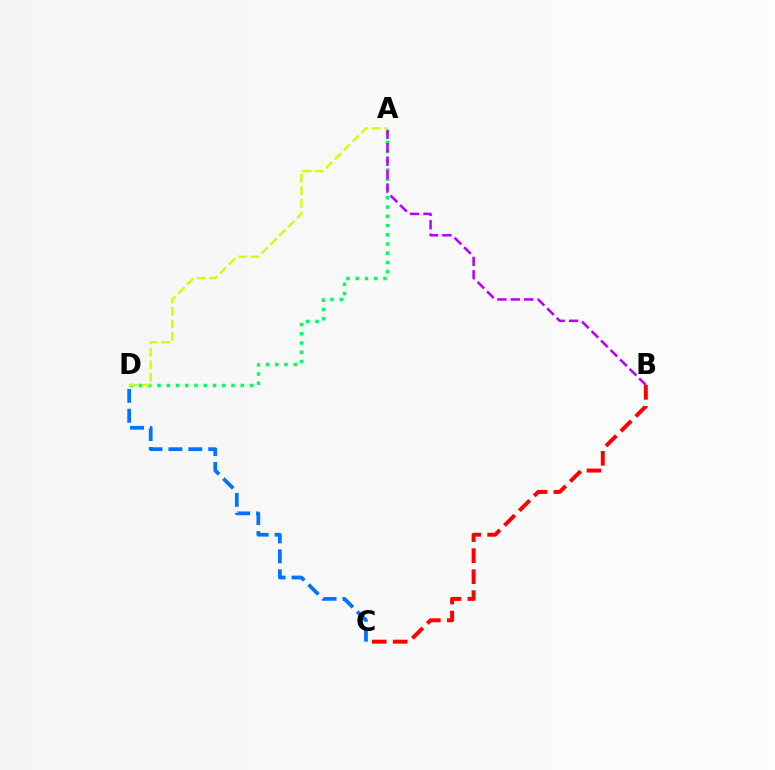{('A', 'D'): [{'color': '#00ff5c', 'line_style': 'dotted', 'thickness': 2.51}, {'color': '#d1ff00', 'line_style': 'dashed', 'thickness': 1.69}], ('B', 'C'): [{'color': '#ff0000', 'line_style': 'dashed', 'thickness': 2.85}], ('A', 'B'): [{'color': '#b900ff', 'line_style': 'dashed', 'thickness': 1.82}], ('C', 'D'): [{'color': '#0074ff', 'line_style': 'dashed', 'thickness': 2.7}]}